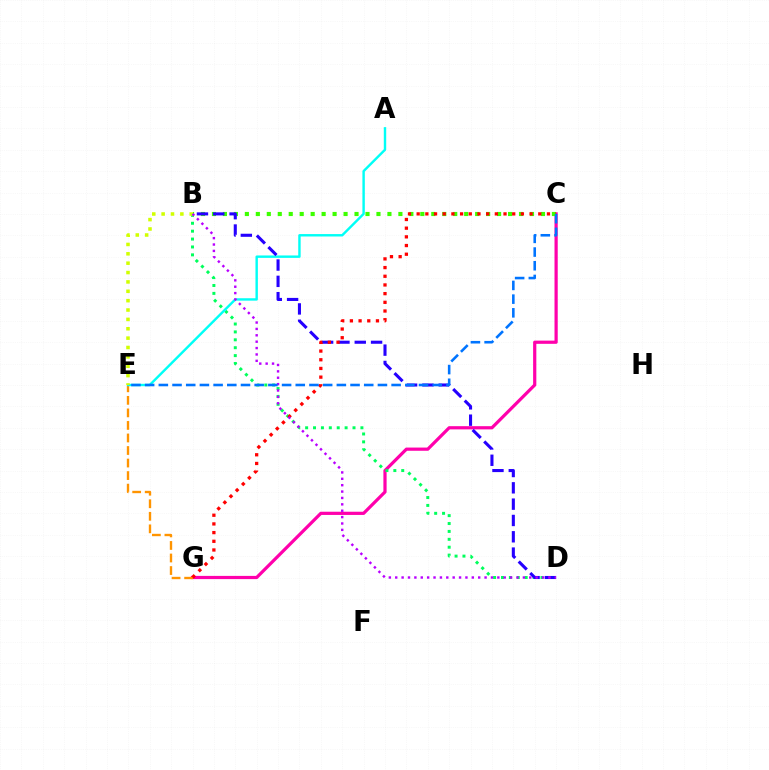{('C', 'G'): [{'color': '#ff00ac', 'line_style': 'solid', 'thickness': 2.31}, {'color': '#ff0000', 'line_style': 'dotted', 'thickness': 2.36}], ('B', 'D'): [{'color': '#00ff5c', 'line_style': 'dotted', 'thickness': 2.15}, {'color': '#2500ff', 'line_style': 'dashed', 'thickness': 2.22}, {'color': '#b900ff', 'line_style': 'dotted', 'thickness': 1.73}], ('E', 'G'): [{'color': '#ff9400', 'line_style': 'dashed', 'thickness': 1.7}], ('B', 'C'): [{'color': '#3dff00', 'line_style': 'dotted', 'thickness': 2.98}], ('A', 'E'): [{'color': '#00fff6', 'line_style': 'solid', 'thickness': 1.74}], ('B', 'E'): [{'color': '#d1ff00', 'line_style': 'dotted', 'thickness': 2.55}], ('C', 'E'): [{'color': '#0074ff', 'line_style': 'dashed', 'thickness': 1.86}]}